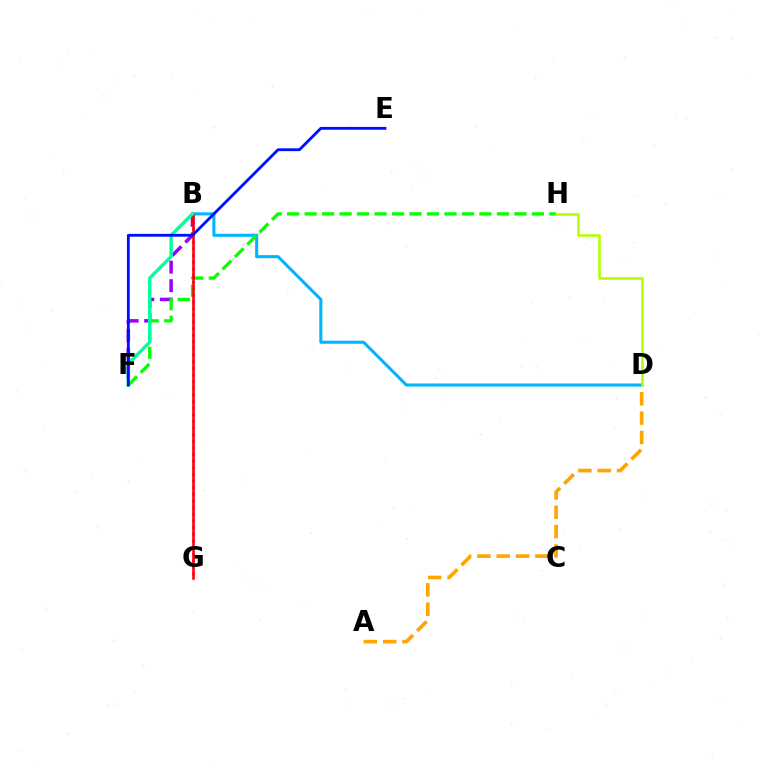{('A', 'D'): [{'color': '#ffa500', 'line_style': 'dashed', 'thickness': 2.63}], ('B', 'G'): [{'color': '#ff00bd', 'line_style': 'dotted', 'thickness': 1.8}, {'color': '#ff0000', 'line_style': 'solid', 'thickness': 1.85}], ('B', 'F'): [{'color': '#9b00ff', 'line_style': 'dashed', 'thickness': 2.52}, {'color': '#00ff9d', 'line_style': 'solid', 'thickness': 2.45}], ('B', 'D'): [{'color': '#00b5ff', 'line_style': 'solid', 'thickness': 2.2}], ('F', 'H'): [{'color': '#08ff00', 'line_style': 'dashed', 'thickness': 2.37}], ('D', 'H'): [{'color': '#b3ff00', 'line_style': 'solid', 'thickness': 1.87}], ('E', 'F'): [{'color': '#0010ff', 'line_style': 'solid', 'thickness': 2.04}]}